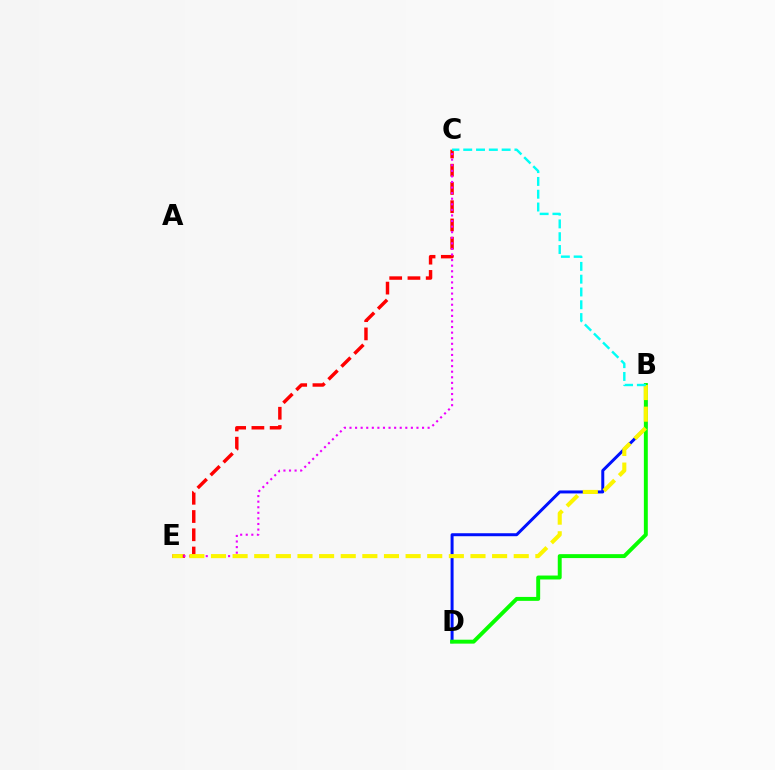{('B', 'D'): [{'color': '#0010ff', 'line_style': 'solid', 'thickness': 2.15}, {'color': '#08ff00', 'line_style': 'solid', 'thickness': 2.83}], ('C', 'E'): [{'color': '#ff0000', 'line_style': 'dashed', 'thickness': 2.48}, {'color': '#ee00ff', 'line_style': 'dotted', 'thickness': 1.52}], ('B', 'E'): [{'color': '#fcf500', 'line_style': 'dashed', 'thickness': 2.94}], ('B', 'C'): [{'color': '#00fff6', 'line_style': 'dashed', 'thickness': 1.74}]}